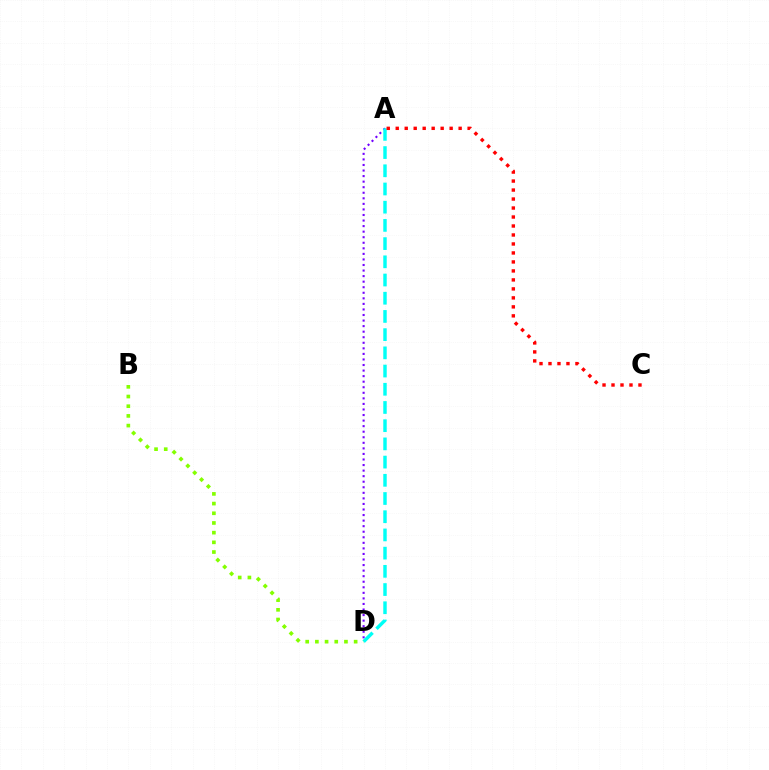{('A', 'D'): [{'color': '#7200ff', 'line_style': 'dotted', 'thickness': 1.51}, {'color': '#00fff6', 'line_style': 'dashed', 'thickness': 2.47}], ('B', 'D'): [{'color': '#84ff00', 'line_style': 'dotted', 'thickness': 2.63}], ('A', 'C'): [{'color': '#ff0000', 'line_style': 'dotted', 'thickness': 2.44}]}